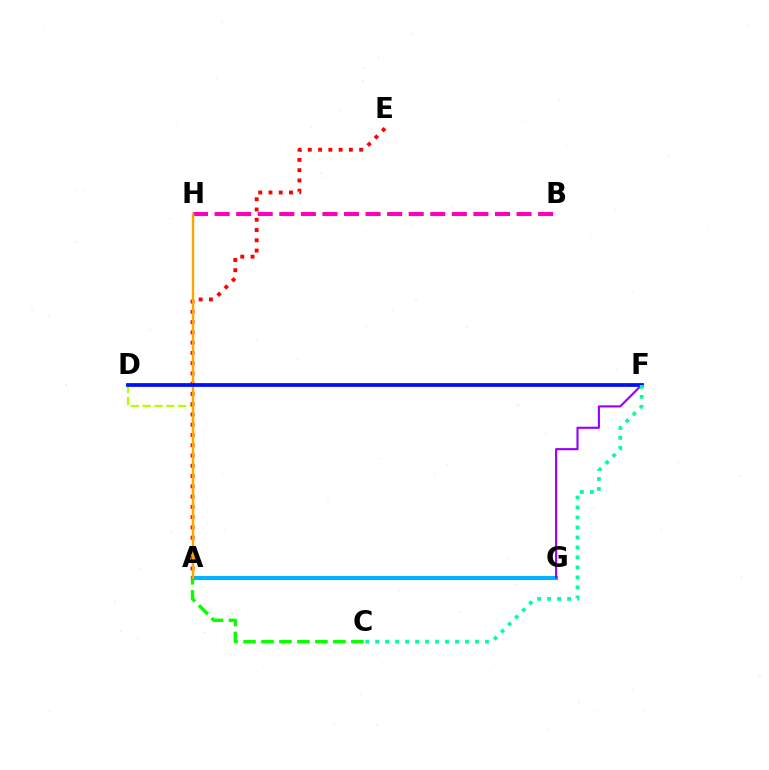{('A', 'C'): [{'color': '#08ff00', 'line_style': 'dashed', 'thickness': 2.44}], ('A', 'G'): [{'color': '#00b5ff', 'line_style': 'solid', 'thickness': 2.94}], ('B', 'H'): [{'color': '#ff00bd', 'line_style': 'dashed', 'thickness': 2.93}], ('A', 'D'): [{'color': '#b3ff00', 'line_style': 'dashed', 'thickness': 1.61}], ('A', 'E'): [{'color': '#ff0000', 'line_style': 'dotted', 'thickness': 2.79}], ('F', 'G'): [{'color': '#9b00ff', 'line_style': 'solid', 'thickness': 1.53}], ('A', 'H'): [{'color': '#ffa500', 'line_style': 'solid', 'thickness': 1.73}], ('D', 'F'): [{'color': '#0010ff', 'line_style': 'solid', 'thickness': 2.71}], ('C', 'F'): [{'color': '#00ff9d', 'line_style': 'dotted', 'thickness': 2.71}]}